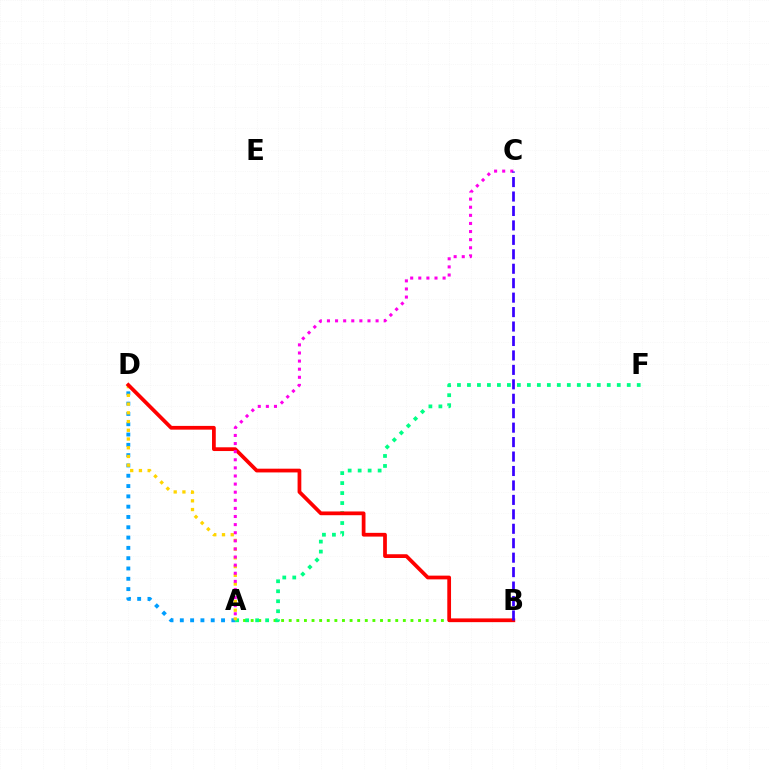{('A', 'B'): [{'color': '#4fff00', 'line_style': 'dotted', 'thickness': 2.07}], ('A', 'D'): [{'color': '#009eff', 'line_style': 'dotted', 'thickness': 2.8}, {'color': '#ffd500', 'line_style': 'dotted', 'thickness': 2.37}], ('A', 'F'): [{'color': '#00ff86', 'line_style': 'dotted', 'thickness': 2.71}], ('B', 'D'): [{'color': '#ff0000', 'line_style': 'solid', 'thickness': 2.7}], ('A', 'C'): [{'color': '#ff00ed', 'line_style': 'dotted', 'thickness': 2.2}], ('B', 'C'): [{'color': '#3700ff', 'line_style': 'dashed', 'thickness': 1.96}]}